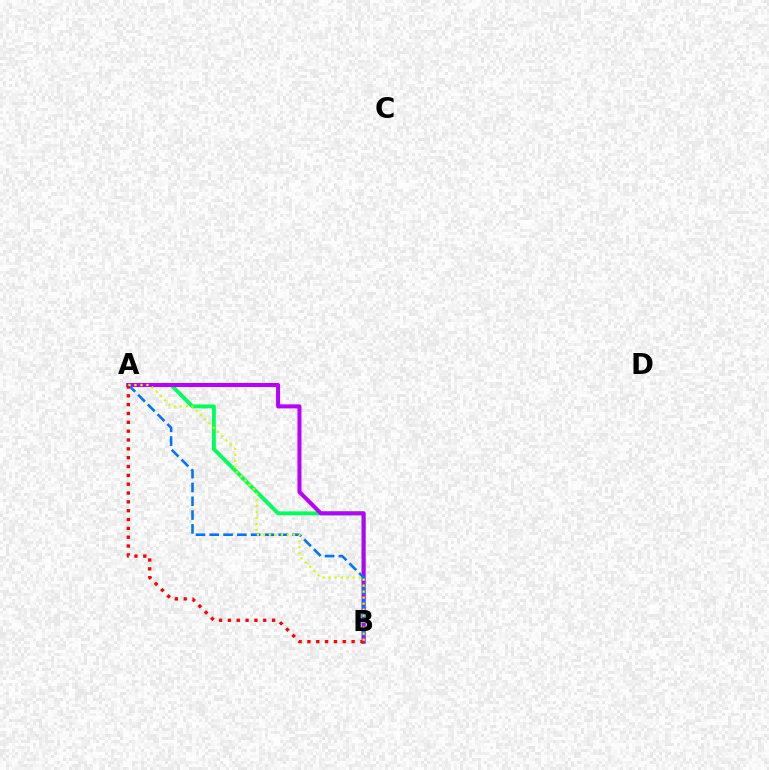{('A', 'B'): [{'color': '#00ff5c', 'line_style': 'solid', 'thickness': 2.79}, {'color': '#b900ff', 'line_style': 'solid', 'thickness': 2.89}, {'color': '#0074ff', 'line_style': 'dashed', 'thickness': 1.88}, {'color': '#ff0000', 'line_style': 'dotted', 'thickness': 2.4}, {'color': '#d1ff00', 'line_style': 'dotted', 'thickness': 1.63}]}